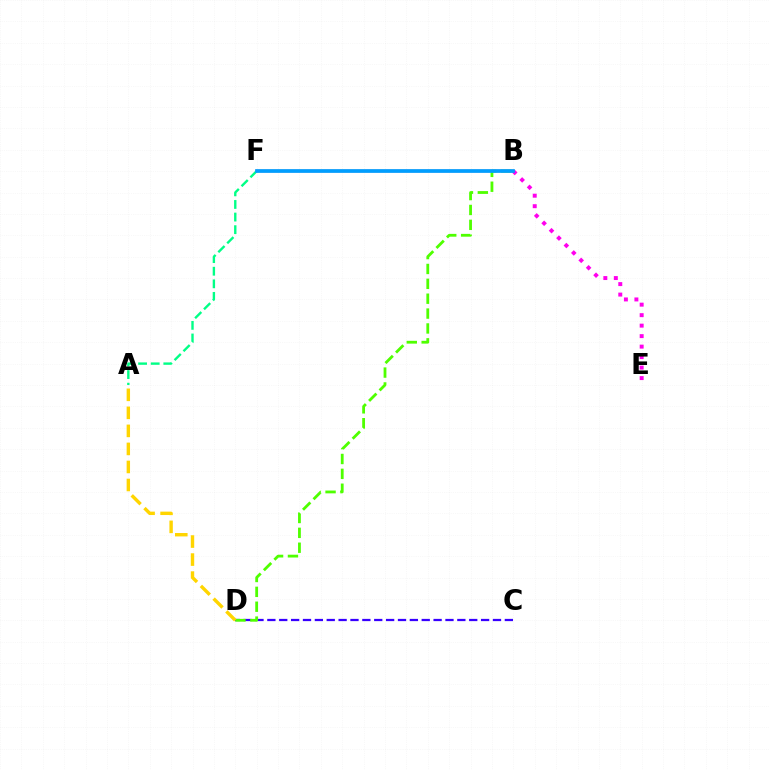{('B', 'F'): [{'color': '#ff0000', 'line_style': 'solid', 'thickness': 1.62}, {'color': '#009eff', 'line_style': 'solid', 'thickness': 2.66}], ('B', 'E'): [{'color': '#ff00ed', 'line_style': 'dotted', 'thickness': 2.85}], ('C', 'D'): [{'color': '#3700ff', 'line_style': 'dashed', 'thickness': 1.61}], ('B', 'D'): [{'color': '#4fff00', 'line_style': 'dashed', 'thickness': 2.02}], ('A', 'D'): [{'color': '#ffd500', 'line_style': 'dashed', 'thickness': 2.45}], ('A', 'F'): [{'color': '#00ff86', 'line_style': 'dashed', 'thickness': 1.71}]}